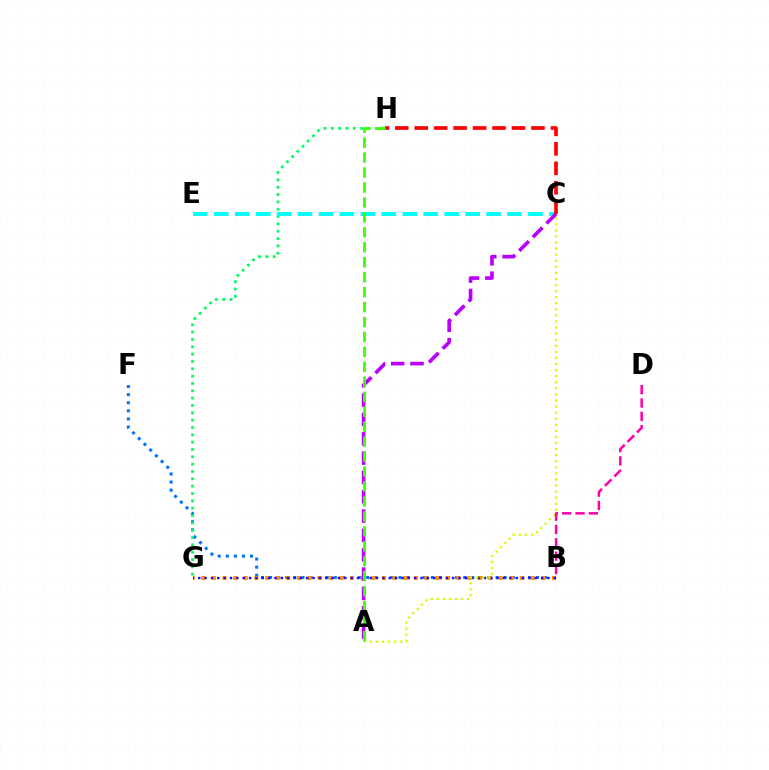{('B', 'F'): [{'color': '#0074ff', 'line_style': 'dotted', 'thickness': 2.2}], ('G', 'H'): [{'color': '#00ff5c', 'line_style': 'dotted', 'thickness': 1.99}], ('C', 'E'): [{'color': '#00fff6', 'line_style': 'dashed', 'thickness': 2.85}], ('B', 'G'): [{'color': '#ff9400', 'line_style': 'dotted', 'thickness': 2.89}, {'color': '#2500ff', 'line_style': 'dotted', 'thickness': 1.72}], ('A', 'C'): [{'color': '#b900ff', 'line_style': 'dashed', 'thickness': 2.63}, {'color': '#d1ff00', 'line_style': 'dotted', 'thickness': 1.65}], ('C', 'H'): [{'color': '#ff0000', 'line_style': 'dashed', 'thickness': 2.64}], ('A', 'H'): [{'color': '#3dff00', 'line_style': 'dashed', 'thickness': 2.03}], ('B', 'D'): [{'color': '#ff00ac', 'line_style': 'dashed', 'thickness': 1.81}]}